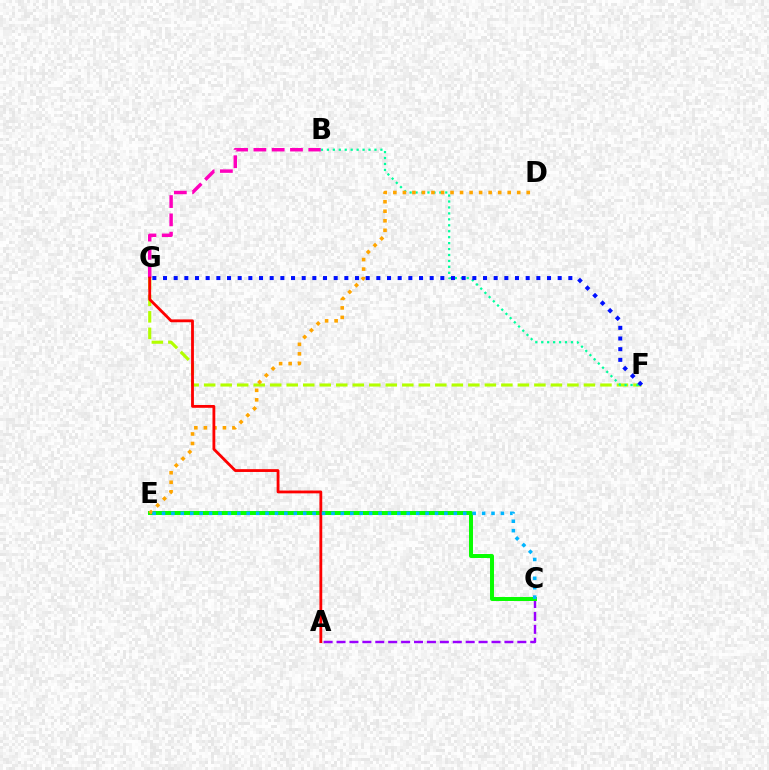{('A', 'C'): [{'color': '#9b00ff', 'line_style': 'dashed', 'thickness': 1.75}], ('B', 'G'): [{'color': '#ff00bd', 'line_style': 'dashed', 'thickness': 2.49}], ('C', 'E'): [{'color': '#08ff00', 'line_style': 'solid', 'thickness': 2.86}, {'color': '#00b5ff', 'line_style': 'dotted', 'thickness': 2.56}], ('F', 'G'): [{'color': '#b3ff00', 'line_style': 'dashed', 'thickness': 2.24}, {'color': '#0010ff', 'line_style': 'dotted', 'thickness': 2.9}], ('B', 'F'): [{'color': '#00ff9d', 'line_style': 'dotted', 'thickness': 1.62}], ('D', 'E'): [{'color': '#ffa500', 'line_style': 'dotted', 'thickness': 2.59}], ('A', 'G'): [{'color': '#ff0000', 'line_style': 'solid', 'thickness': 2.03}]}